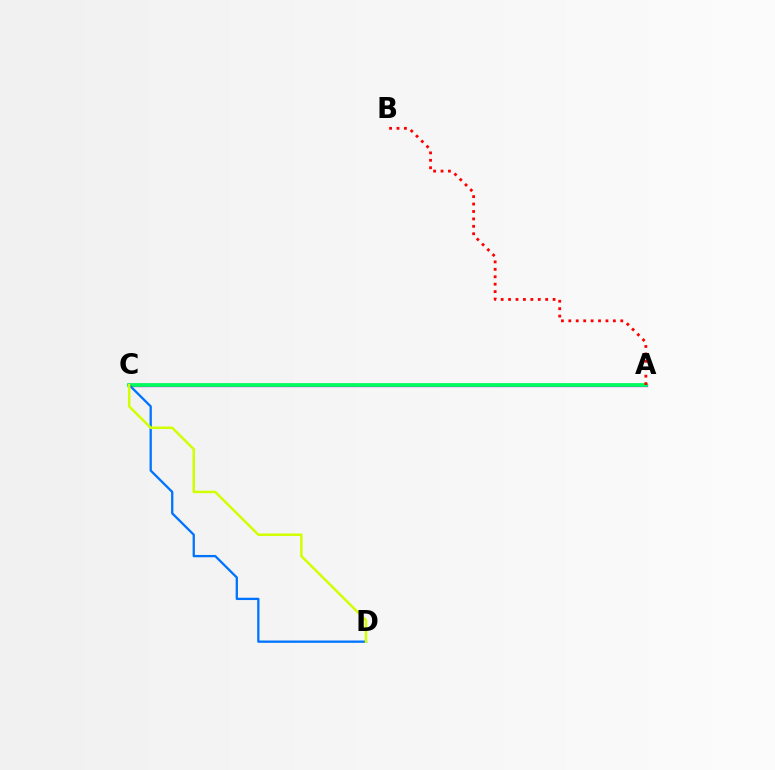{('A', 'C'): [{'color': '#b900ff', 'line_style': 'solid', 'thickness': 2.36}, {'color': '#00ff5c', 'line_style': 'solid', 'thickness': 2.69}], ('A', 'B'): [{'color': '#ff0000', 'line_style': 'dotted', 'thickness': 2.02}], ('C', 'D'): [{'color': '#0074ff', 'line_style': 'solid', 'thickness': 1.66}, {'color': '#d1ff00', 'line_style': 'solid', 'thickness': 1.79}]}